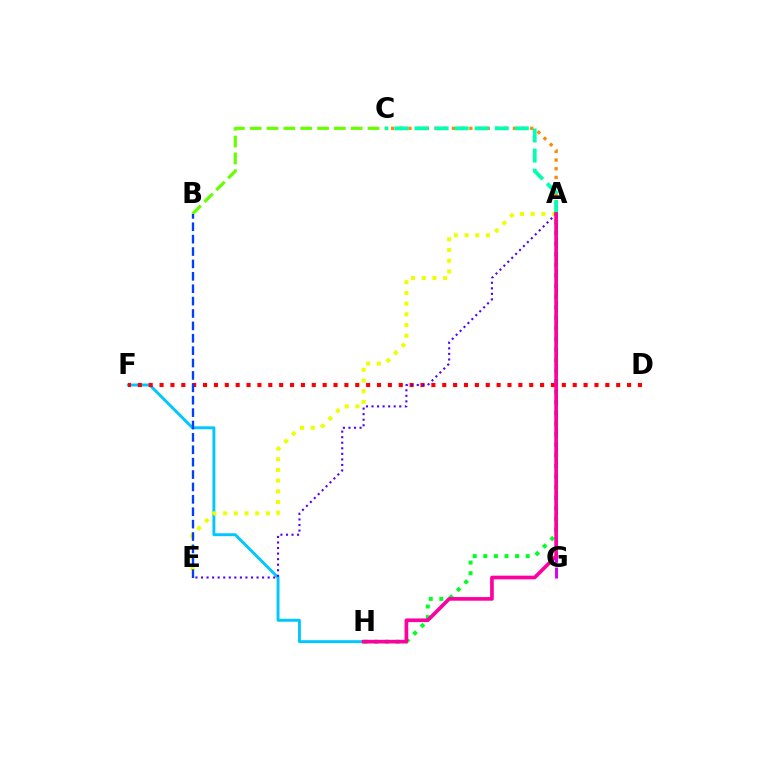{('A', 'H'): [{'color': '#00ff27', 'line_style': 'dotted', 'thickness': 2.88}, {'color': '#ff00a0', 'line_style': 'solid', 'thickness': 2.64}], ('F', 'H'): [{'color': '#00c7ff', 'line_style': 'solid', 'thickness': 2.1}], ('A', 'E'): [{'color': '#eeff00', 'line_style': 'dotted', 'thickness': 2.91}, {'color': '#4f00ff', 'line_style': 'dotted', 'thickness': 1.51}], ('D', 'F'): [{'color': '#ff0000', 'line_style': 'dotted', 'thickness': 2.95}], ('A', 'C'): [{'color': '#ff8800', 'line_style': 'dotted', 'thickness': 2.36}, {'color': '#00ffaf', 'line_style': 'dashed', 'thickness': 2.73}], ('B', 'C'): [{'color': '#66ff00', 'line_style': 'dashed', 'thickness': 2.29}], ('B', 'E'): [{'color': '#003fff', 'line_style': 'dashed', 'thickness': 1.68}], ('A', 'G'): [{'color': '#d600ff', 'line_style': 'dashed', 'thickness': 2.13}]}